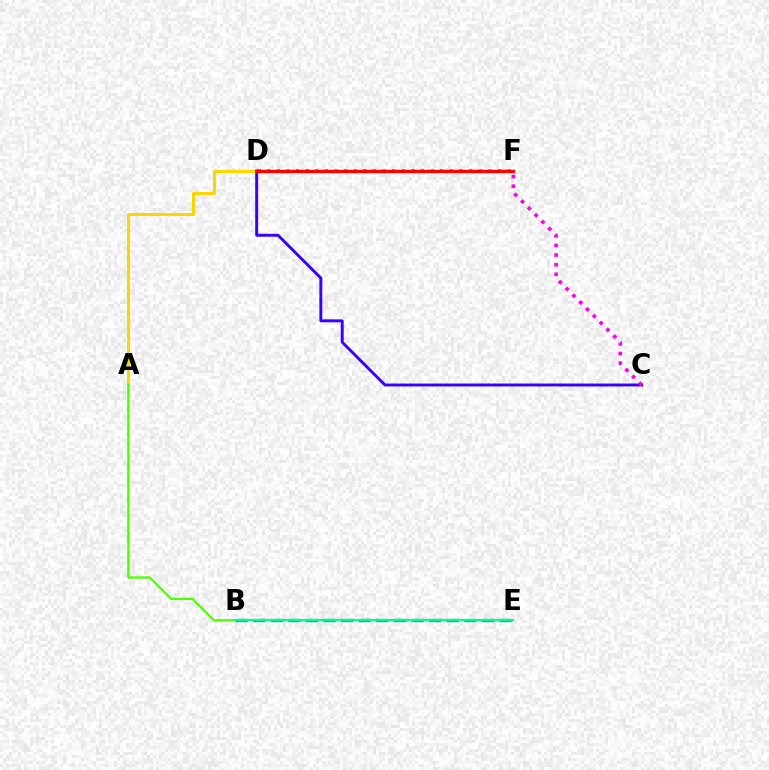{('A', 'D'): [{'color': '#ffd500', 'line_style': 'solid', 'thickness': 2.19}], ('B', 'E'): [{'color': '#009eff', 'line_style': 'dashed', 'thickness': 2.39}, {'color': '#00ff86', 'line_style': 'solid', 'thickness': 1.55}], ('A', 'B'): [{'color': '#4fff00', 'line_style': 'solid', 'thickness': 1.66}], ('C', 'D'): [{'color': '#3700ff', 'line_style': 'solid', 'thickness': 2.1}, {'color': '#ff00ed', 'line_style': 'dotted', 'thickness': 2.61}], ('D', 'F'): [{'color': '#ff0000', 'line_style': 'solid', 'thickness': 2.39}]}